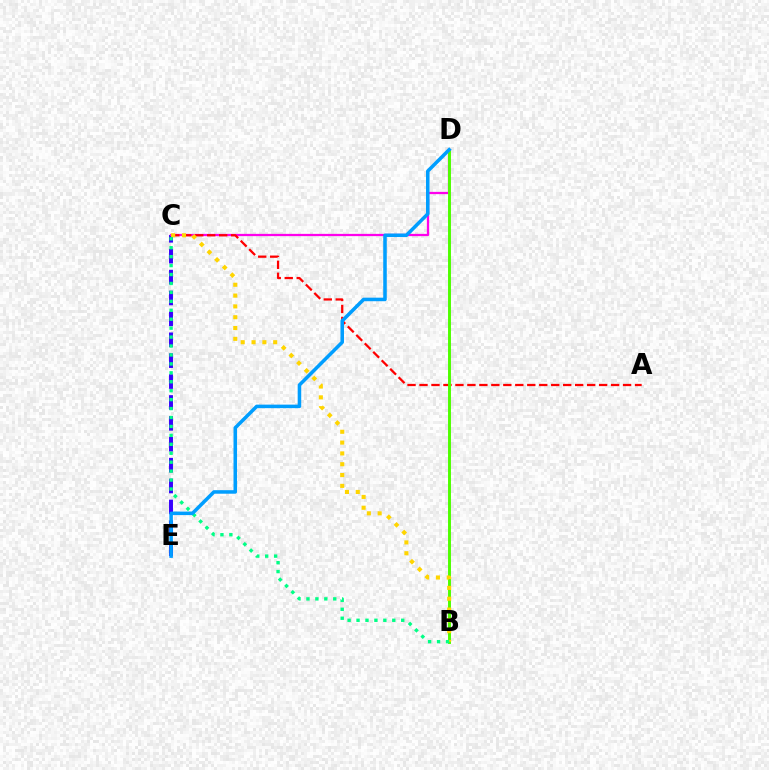{('C', 'E'): [{'color': '#3700ff', 'line_style': 'dashed', 'thickness': 2.84}], ('C', 'D'): [{'color': '#ff00ed', 'line_style': 'solid', 'thickness': 1.63}], ('A', 'C'): [{'color': '#ff0000', 'line_style': 'dashed', 'thickness': 1.63}], ('B', 'D'): [{'color': '#4fff00', 'line_style': 'solid', 'thickness': 2.11}], ('B', 'C'): [{'color': '#ffd500', 'line_style': 'dotted', 'thickness': 2.94}, {'color': '#00ff86', 'line_style': 'dotted', 'thickness': 2.43}], ('D', 'E'): [{'color': '#009eff', 'line_style': 'solid', 'thickness': 2.55}]}